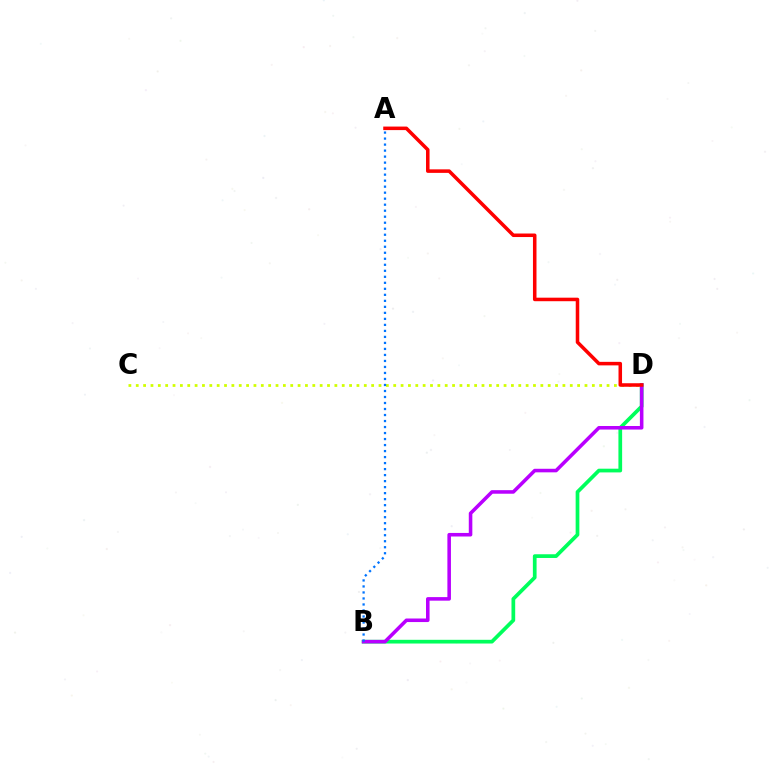{('B', 'D'): [{'color': '#00ff5c', 'line_style': 'solid', 'thickness': 2.67}, {'color': '#b900ff', 'line_style': 'solid', 'thickness': 2.56}], ('C', 'D'): [{'color': '#d1ff00', 'line_style': 'dotted', 'thickness': 2.0}], ('A', 'B'): [{'color': '#0074ff', 'line_style': 'dotted', 'thickness': 1.63}], ('A', 'D'): [{'color': '#ff0000', 'line_style': 'solid', 'thickness': 2.54}]}